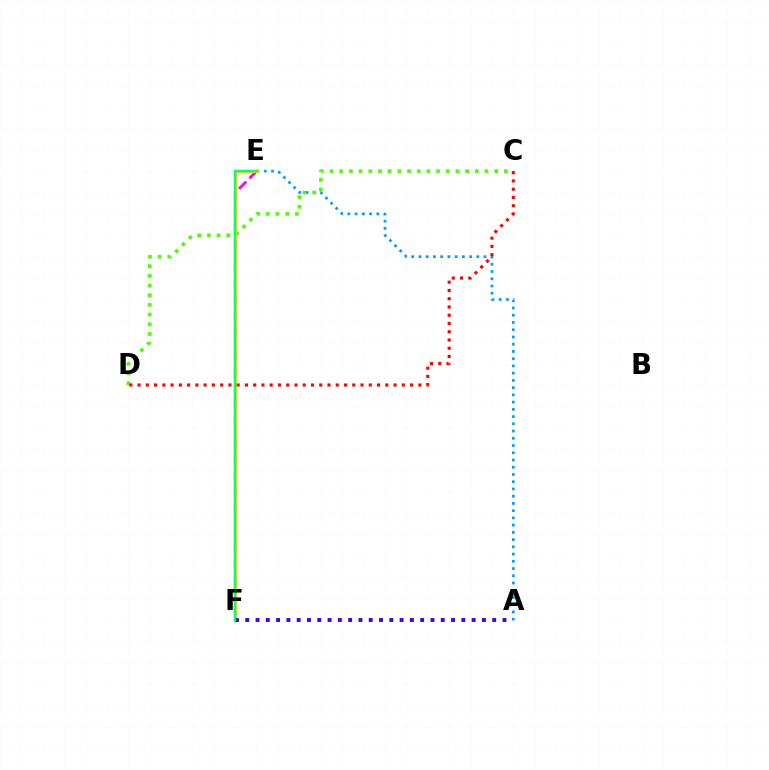{('A', 'E'): [{'color': '#009eff', 'line_style': 'dotted', 'thickness': 1.97}], ('E', 'F'): [{'color': '#ff00ed', 'line_style': 'dashed', 'thickness': 2.0}, {'color': '#ffd500', 'line_style': 'solid', 'thickness': 2.26}, {'color': '#00ff86', 'line_style': 'solid', 'thickness': 1.77}], ('C', 'D'): [{'color': '#4fff00', 'line_style': 'dotted', 'thickness': 2.63}, {'color': '#ff0000', 'line_style': 'dotted', 'thickness': 2.24}], ('A', 'F'): [{'color': '#3700ff', 'line_style': 'dotted', 'thickness': 2.8}]}